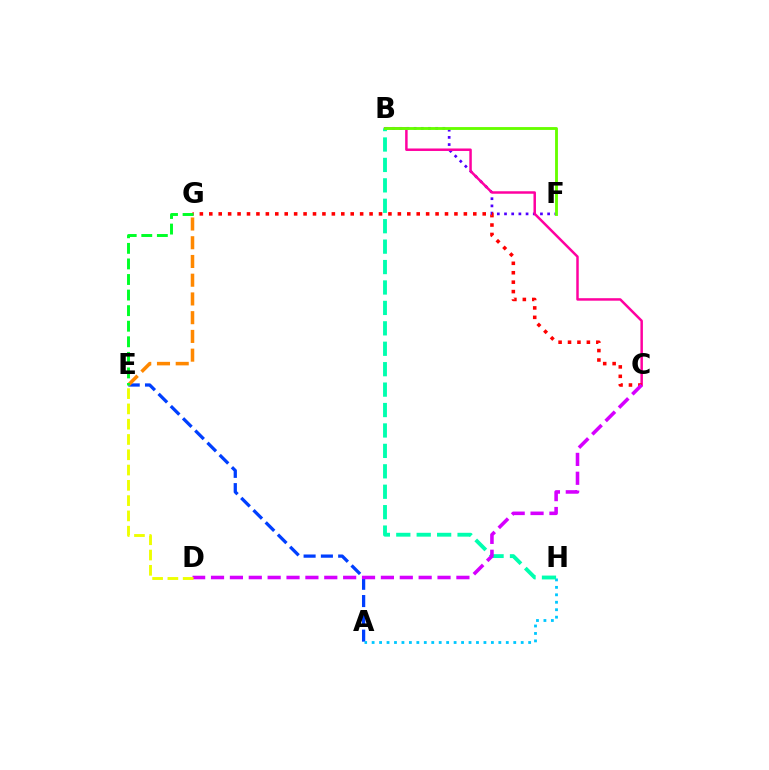{('B', 'F'): [{'color': '#4f00ff', 'line_style': 'dotted', 'thickness': 1.95}, {'color': '#66ff00', 'line_style': 'solid', 'thickness': 2.06}], ('A', 'E'): [{'color': '#003fff', 'line_style': 'dashed', 'thickness': 2.35}], ('B', 'C'): [{'color': '#ff00a0', 'line_style': 'solid', 'thickness': 1.79}], ('C', 'G'): [{'color': '#ff0000', 'line_style': 'dotted', 'thickness': 2.56}], ('E', 'G'): [{'color': '#ff8800', 'line_style': 'dashed', 'thickness': 2.55}, {'color': '#00ff27', 'line_style': 'dashed', 'thickness': 2.12}], ('A', 'H'): [{'color': '#00c7ff', 'line_style': 'dotted', 'thickness': 2.03}], ('B', 'H'): [{'color': '#00ffaf', 'line_style': 'dashed', 'thickness': 2.77}], ('C', 'D'): [{'color': '#d600ff', 'line_style': 'dashed', 'thickness': 2.56}], ('D', 'E'): [{'color': '#eeff00', 'line_style': 'dashed', 'thickness': 2.08}]}